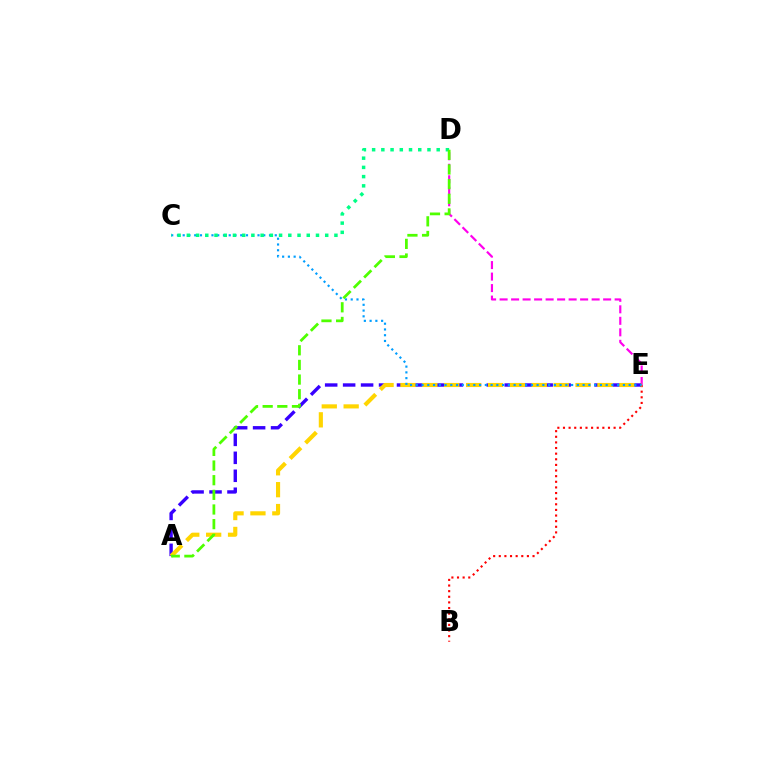{('D', 'E'): [{'color': '#ff00ed', 'line_style': 'dashed', 'thickness': 1.56}], ('A', 'E'): [{'color': '#3700ff', 'line_style': 'dashed', 'thickness': 2.44}, {'color': '#ffd500', 'line_style': 'dashed', 'thickness': 2.97}], ('B', 'E'): [{'color': '#ff0000', 'line_style': 'dotted', 'thickness': 1.53}], ('C', 'E'): [{'color': '#009eff', 'line_style': 'dotted', 'thickness': 1.56}], ('C', 'D'): [{'color': '#00ff86', 'line_style': 'dotted', 'thickness': 2.51}], ('A', 'D'): [{'color': '#4fff00', 'line_style': 'dashed', 'thickness': 1.99}]}